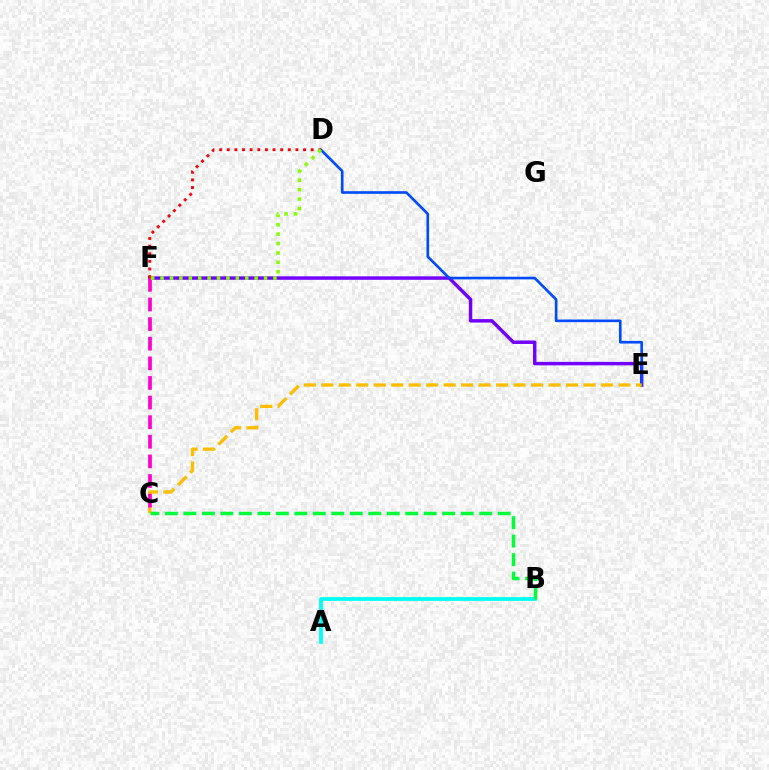{('E', 'F'): [{'color': '#7200ff', 'line_style': 'solid', 'thickness': 2.49}], ('D', 'E'): [{'color': '#004bff', 'line_style': 'solid', 'thickness': 1.9}], ('D', 'F'): [{'color': '#ff0000', 'line_style': 'dotted', 'thickness': 2.07}, {'color': '#84ff00', 'line_style': 'dotted', 'thickness': 2.56}], ('C', 'E'): [{'color': '#ffbd00', 'line_style': 'dashed', 'thickness': 2.37}], ('A', 'B'): [{'color': '#00fff6', 'line_style': 'solid', 'thickness': 2.73}], ('B', 'C'): [{'color': '#00ff39', 'line_style': 'dashed', 'thickness': 2.51}], ('C', 'F'): [{'color': '#ff00cf', 'line_style': 'dashed', 'thickness': 2.67}]}